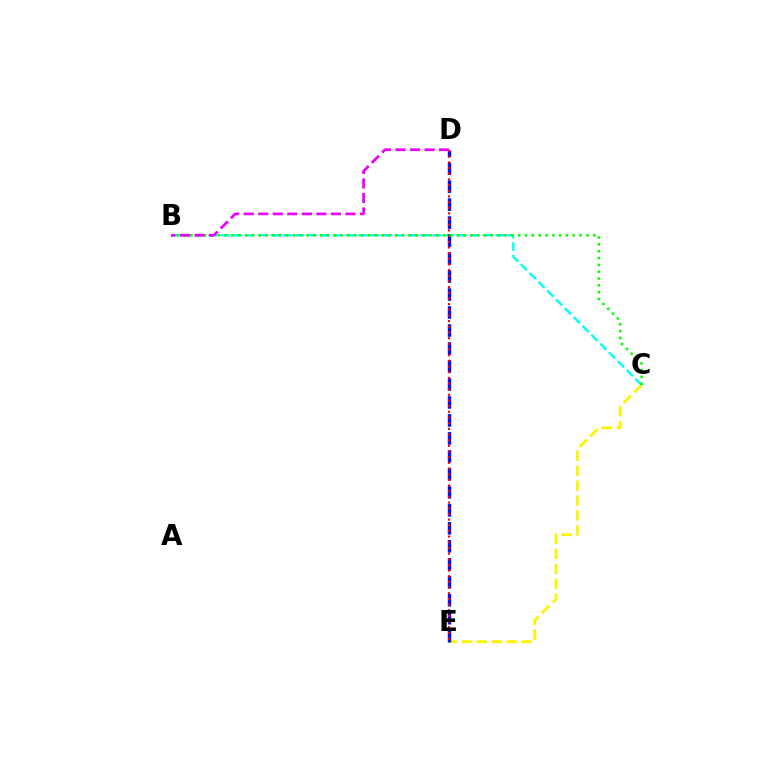{('C', 'E'): [{'color': '#fcf500', 'line_style': 'dashed', 'thickness': 2.03}], ('B', 'C'): [{'color': '#00fff6', 'line_style': 'dashed', 'thickness': 1.7}, {'color': '#08ff00', 'line_style': 'dotted', 'thickness': 1.86}], ('D', 'E'): [{'color': '#0010ff', 'line_style': 'dashed', 'thickness': 2.44}, {'color': '#ff0000', 'line_style': 'dotted', 'thickness': 1.54}], ('B', 'D'): [{'color': '#ee00ff', 'line_style': 'dashed', 'thickness': 1.97}]}